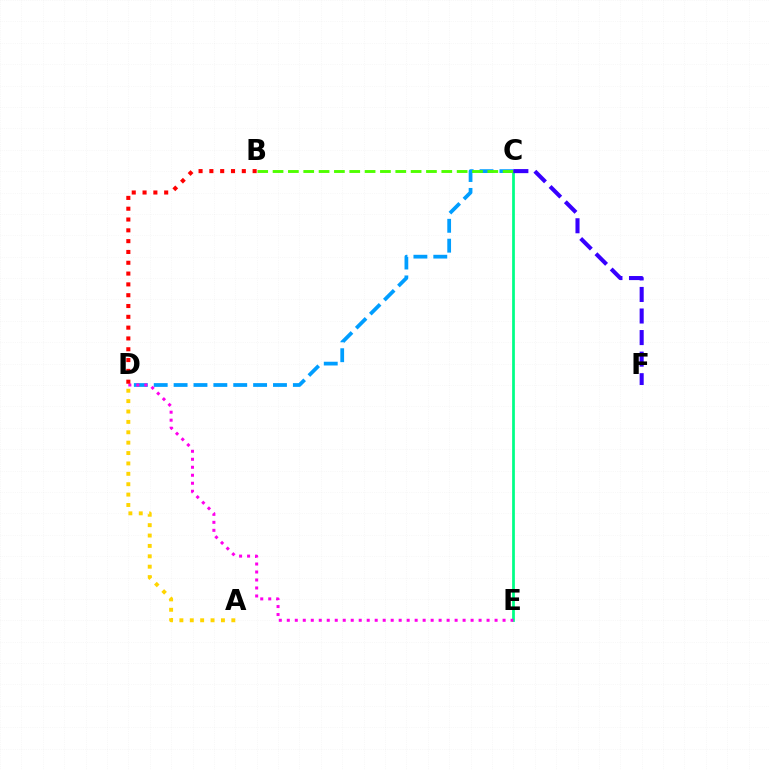{('C', 'E'): [{'color': '#00ff86', 'line_style': 'solid', 'thickness': 1.98}], ('C', 'D'): [{'color': '#009eff', 'line_style': 'dashed', 'thickness': 2.7}], ('D', 'E'): [{'color': '#ff00ed', 'line_style': 'dotted', 'thickness': 2.17}], ('B', 'D'): [{'color': '#ff0000', 'line_style': 'dotted', 'thickness': 2.94}], ('B', 'C'): [{'color': '#4fff00', 'line_style': 'dashed', 'thickness': 2.08}], ('A', 'D'): [{'color': '#ffd500', 'line_style': 'dotted', 'thickness': 2.82}], ('C', 'F'): [{'color': '#3700ff', 'line_style': 'dashed', 'thickness': 2.93}]}